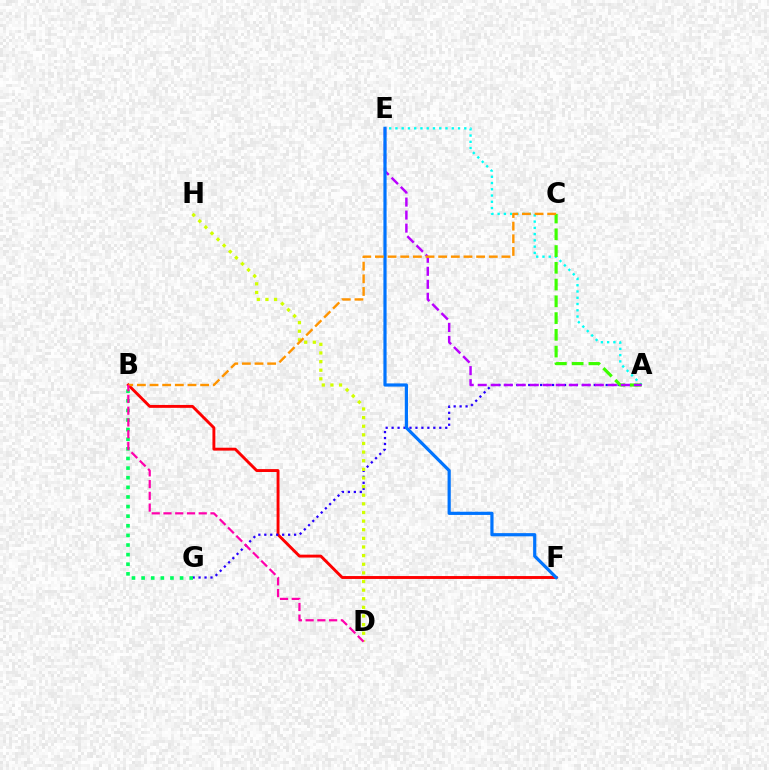{('B', 'F'): [{'color': '#ff0000', 'line_style': 'solid', 'thickness': 2.09}], ('A', 'G'): [{'color': '#2500ff', 'line_style': 'dotted', 'thickness': 1.62}], ('A', 'E'): [{'color': '#00fff6', 'line_style': 'dotted', 'thickness': 1.7}, {'color': '#b900ff', 'line_style': 'dashed', 'thickness': 1.77}], ('D', 'H'): [{'color': '#d1ff00', 'line_style': 'dotted', 'thickness': 2.34}], ('B', 'G'): [{'color': '#00ff5c', 'line_style': 'dotted', 'thickness': 2.61}], ('A', 'C'): [{'color': '#3dff00', 'line_style': 'dashed', 'thickness': 2.28}], ('E', 'F'): [{'color': '#0074ff', 'line_style': 'solid', 'thickness': 2.3}], ('B', 'C'): [{'color': '#ff9400', 'line_style': 'dashed', 'thickness': 1.72}], ('B', 'D'): [{'color': '#ff00ac', 'line_style': 'dashed', 'thickness': 1.6}]}